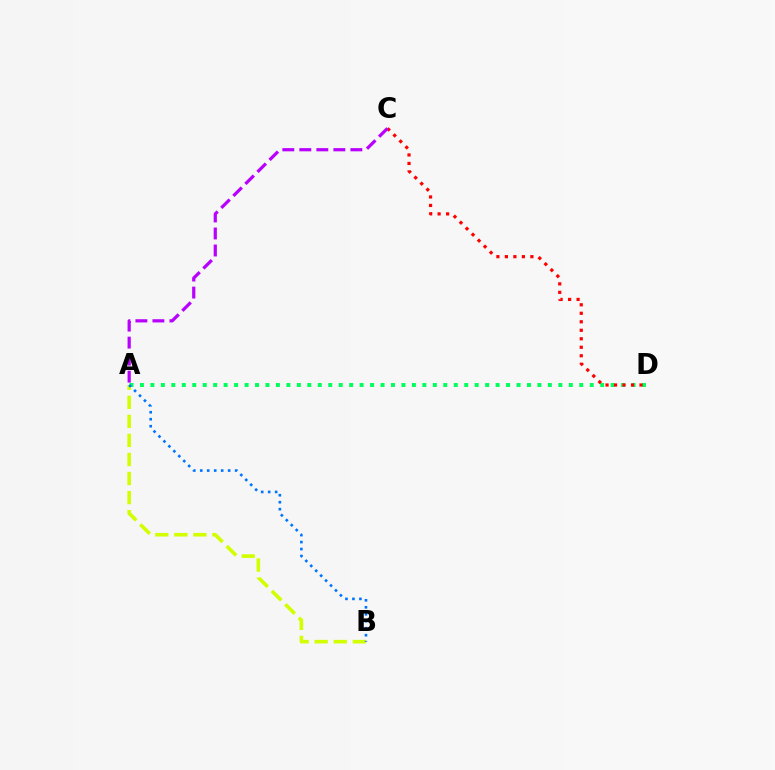{('A', 'D'): [{'color': '#00ff5c', 'line_style': 'dotted', 'thickness': 2.84}], ('A', 'B'): [{'color': '#d1ff00', 'line_style': 'dashed', 'thickness': 2.59}, {'color': '#0074ff', 'line_style': 'dotted', 'thickness': 1.9}], ('C', 'D'): [{'color': '#ff0000', 'line_style': 'dotted', 'thickness': 2.31}], ('A', 'C'): [{'color': '#b900ff', 'line_style': 'dashed', 'thickness': 2.31}]}